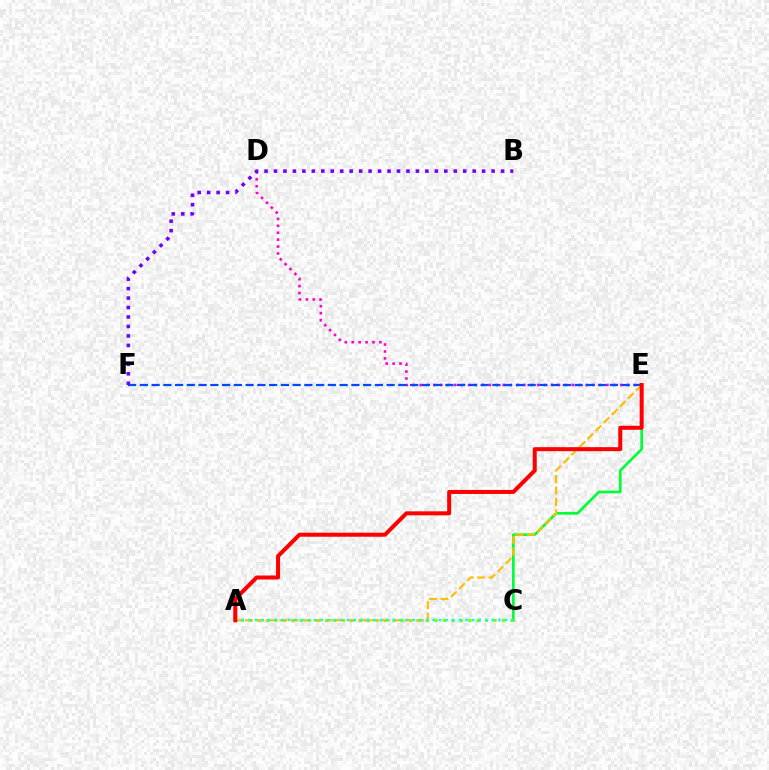{('D', 'E'): [{'color': '#ff00cf', 'line_style': 'dotted', 'thickness': 1.88}], ('C', 'E'): [{'color': '#00ff39', 'line_style': 'solid', 'thickness': 1.95}], ('E', 'F'): [{'color': '#004bff', 'line_style': 'dashed', 'thickness': 1.6}], ('B', 'F'): [{'color': '#7200ff', 'line_style': 'dotted', 'thickness': 2.57}], ('A', 'C'): [{'color': '#84ff00', 'line_style': 'dotted', 'thickness': 2.29}, {'color': '#00fff6', 'line_style': 'dotted', 'thickness': 1.79}], ('A', 'E'): [{'color': '#ffbd00', 'line_style': 'dashed', 'thickness': 1.55}, {'color': '#ff0000', 'line_style': 'solid', 'thickness': 2.88}]}